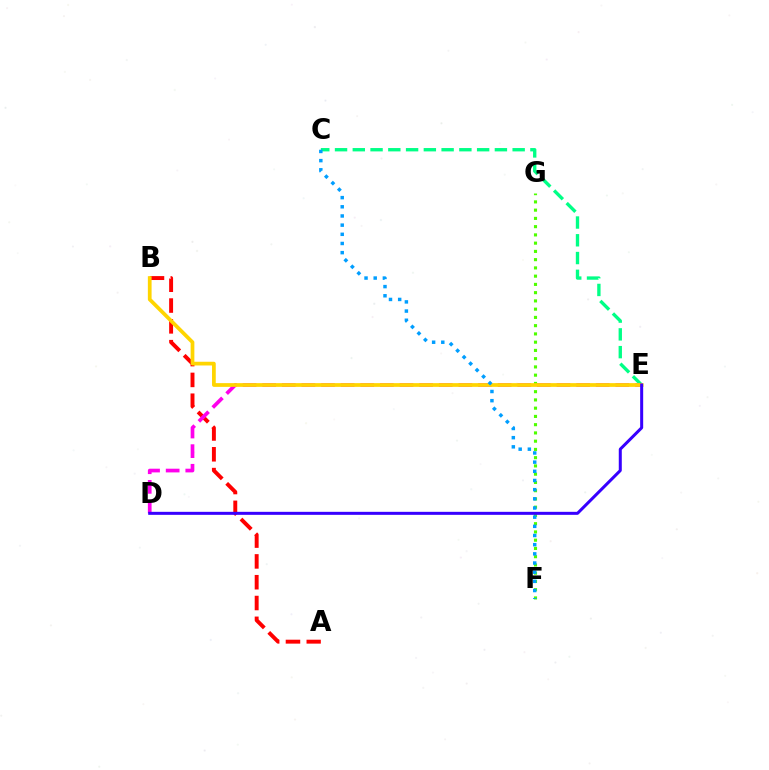{('A', 'B'): [{'color': '#ff0000', 'line_style': 'dashed', 'thickness': 2.83}], ('F', 'G'): [{'color': '#4fff00', 'line_style': 'dotted', 'thickness': 2.24}], ('C', 'E'): [{'color': '#00ff86', 'line_style': 'dashed', 'thickness': 2.41}], ('D', 'E'): [{'color': '#ff00ed', 'line_style': 'dashed', 'thickness': 2.67}, {'color': '#3700ff', 'line_style': 'solid', 'thickness': 2.17}], ('B', 'E'): [{'color': '#ffd500', 'line_style': 'solid', 'thickness': 2.69}], ('C', 'F'): [{'color': '#009eff', 'line_style': 'dotted', 'thickness': 2.49}]}